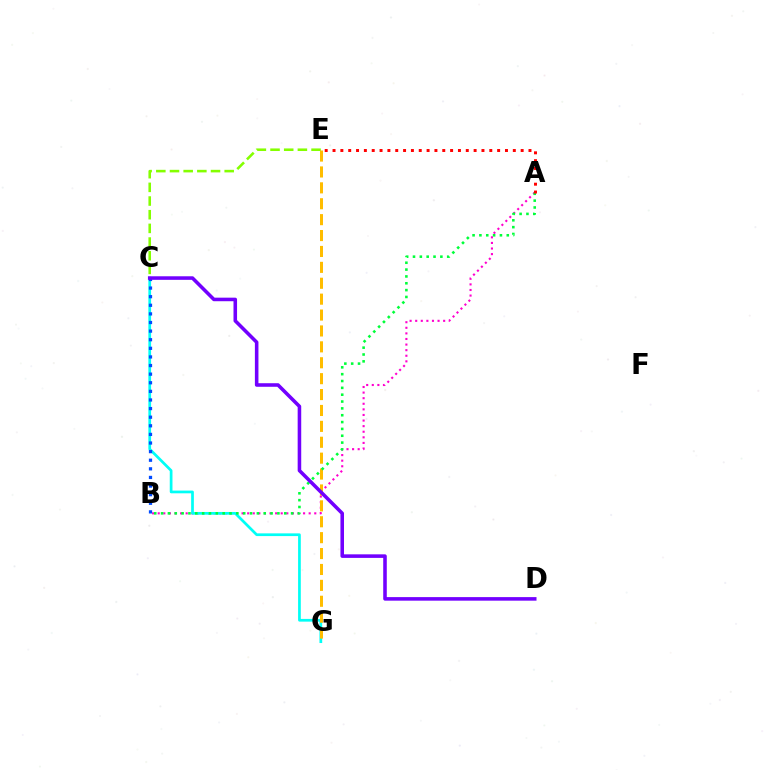{('A', 'B'): [{'color': '#ff00cf', 'line_style': 'dotted', 'thickness': 1.52}, {'color': '#00ff39', 'line_style': 'dotted', 'thickness': 1.86}], ('C', 'G'): [{'color': '#00fff6', 'line_style': 'solid', 'thickness': 1.96}], ('B', 'C'): [{'color': '#004bff', 'line_style': 'dotted', 'thickness': 2.34}], ('C', 'E'): [{'color': '#84ff00', 'line_style': 'dashed', 'thickness': 1.86}], ('E', 'G'): [{'color': '#ffbd00', 'line_style': 'dashed', 'thickness': 2.16}], ('A', 'E'): [{'color': '#ff0000', 'line_style': 'dotted', 'thickness': 2.13}], ('C', 'D'): [{'color': '#7200ff', 'line_style': 'solid', 'thickness': 2.56}]}